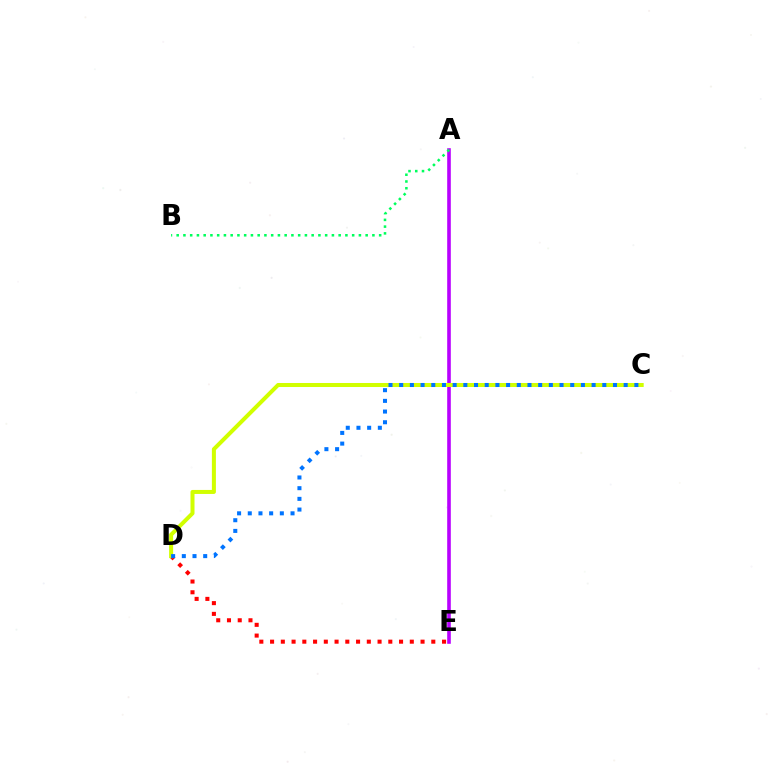{('A', 'E'): [{'color': '#b900ff', 'line_style': 'solid', 'thickness': 2.6}], ('D', 'E'): [{'color': '#ff0000', 'line_style': 'dotted', 'thickness': 2.92}], ('A', 'B'): [{'color': '#00ff5c', 'line_style': 'dotted', 'thickness': 1.83}], ('C', 'D'): [{'color': '#d1ff00', 'line_style': 'solid', 'thickness': 2.89}, {'color': '#0074ff', 'line_style': 'dotted', 'thickness': 2.9}]}